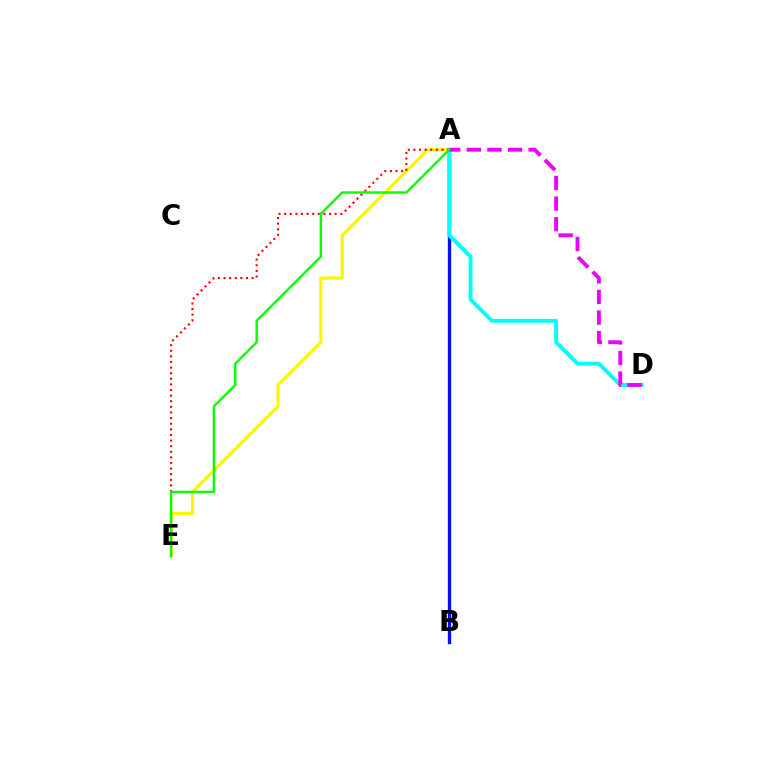{('A', 'E'): [{'color': '#fcf500', 'line_style': 'solid', 'thickness': 2.26}, {'color': '#ff0000', 'line_style': 'dotted', 'thickness': 1.53}, {'color': '#08ff00', 'line_style': 'solid', 'thickness': 1.74}], ('A', 'B'): [{'color': '#0010ff', 'line_style': 'solid', 'thickness': 2.39}], ('A', 'D'): [{'color': '#00fff6', 'line_style': 'solid', 'thickness': 2.79}, {'color': '#ee00ff', 'line_style': 'dashed', 'thickness': 2.8}]}